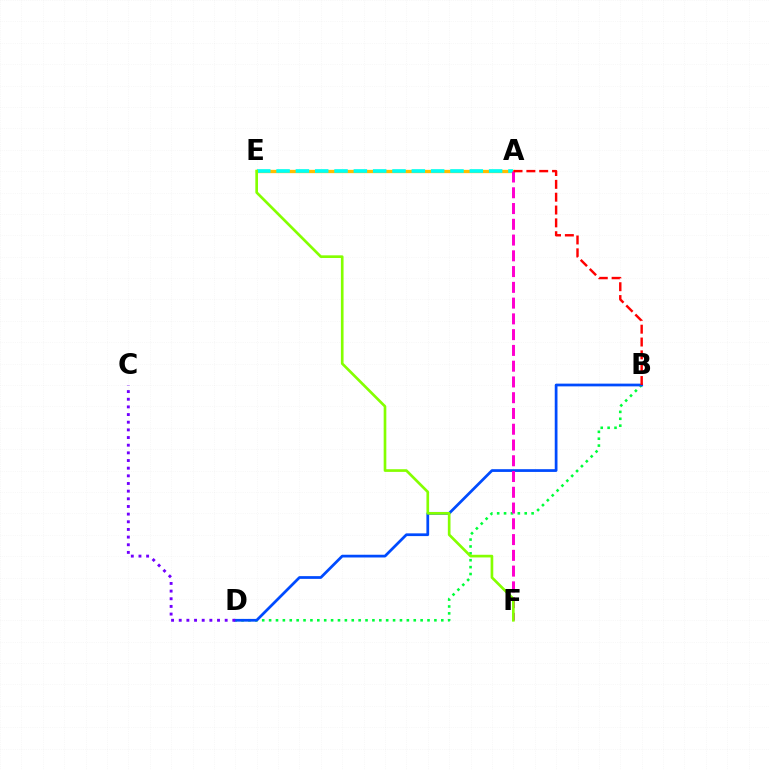{('B', 'D'): [{'color': '#00ff39', 'line_style': 'dotted', 'thickness': 1.87}, {'color': '#004bff', 'line_style': 'solid', 'thickness': 1.97}], ('A', 'E'): [{'color': '#ffbd00', 'line_style': 'solid', 'thickness': 2.38}, {'color': '#00fff6', 'line_style': 'dashed', 'thickness': 2.63}], ('A', 'F'): [{'color': '#ff00cf', 'line_style': 'dashed', 'thickness': 2.14}], ('E', 'F'): [{'color': '#84ff00', 'line_style': 'solid', 'thickness': 1.92}], ('A', 'B'): [{'color': '#ff0000', 'line_style': 'dashed', 'thickness': 1.74}], ('C', 'D'): [{'color': '#7200ff', 'line_style': 'dotted', 'thickness': 2.08}]}